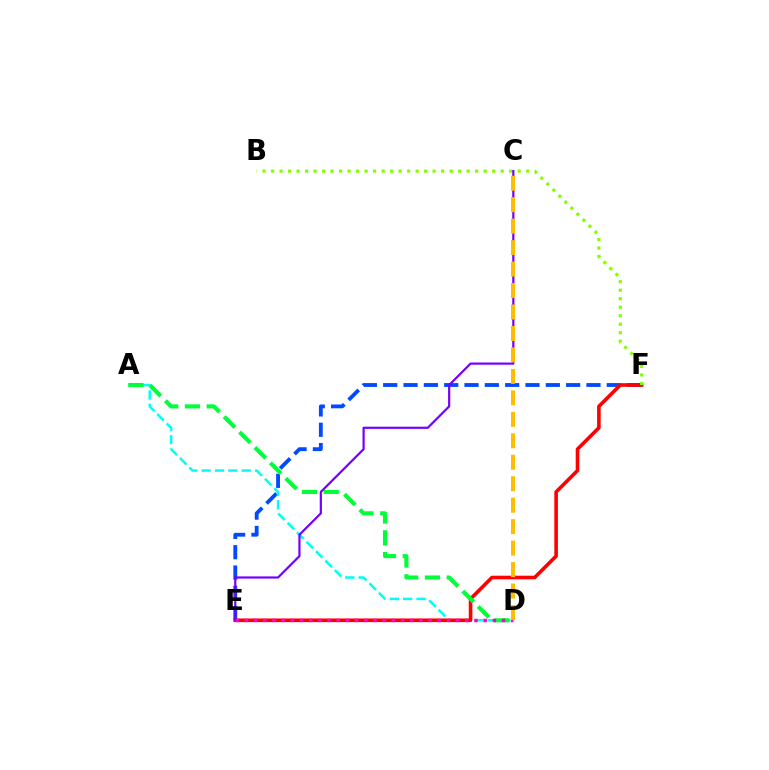{('E', 'F'): [{'color': '#004bff', 'line_style': 'dashed', 'thickness': 2.76}, {'color': '#ff0000', 'line_style': 'solid', 'thickness': 2.59}], ('A', 'D'): [{'color': '#00fff6', 'line_style': 'dashed', 'thickness': 1.82}, {'color': '#00ff39', 'line_style': 'dashed', 'thickness': 2.96}], ('B', 'F'): [{'color': '#84ff00', 'line_style': 'dotted', 'thickness': 2.31}], ('C', 'E'): [{'color': '#7200ff', 'line_style': 'solid', 'thickness': 1.58}], ('D', 'E'): [{'color': '#ff00cf', 'line_style': 'dotted', 'thickness': 2.5}], ('C', 'D'): [{'color': '#ffbd00', 'line_style': 'dashed', 'thickness': 2.92}]}